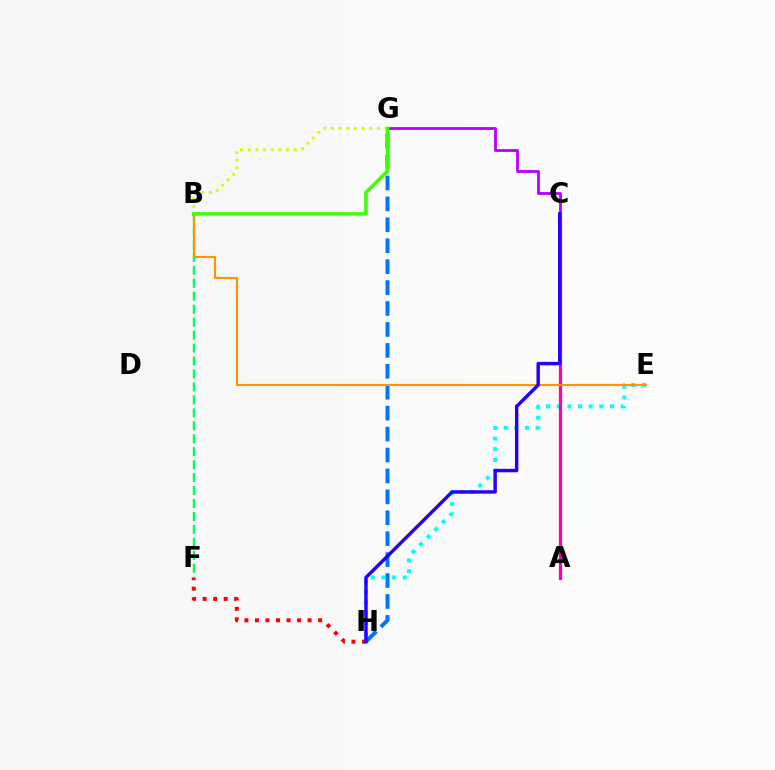{('F', 'H'): [{'color': '#ff0000', 'line_style': 'dotted', 'thickness': 2.86}], ('B', 'F'): [{'color': '#00ff5c', 'line_style': 'dashed', 'thickness': 1.76}], ('E', 'H'): [{'color': '#00fff6', 'line_style': 'dotted', 'thickness': 2.89}], ('A', 'C'): [{'color': '#ff00ac', 'line_style': 'solid', 'thickness': 2.31}], ('G', 'H'): [{'color': '#0074ff', 'line_style': 'dashed', 'thickness': 2.84}], ('C', 'G'): [{'color': '#b900ff', 'line_style': 'solid', 'thickness': 2.03}], ('B', 'E'): [{'color': '#ff9400', 'line_style': 'solid', 'thickness': 1.53}], ('B', 'G'): [{'color': '#d1ff00', 'line_style': 'dotted', 'thickness': 2.08}, {'color': '#3dff00', 'line_style': 'solid', 'thickness': 2.54}], ('C', 'H'): [{'color': '#2500ff', 'line_style': 'solid', 'thickness': 2.48}]}